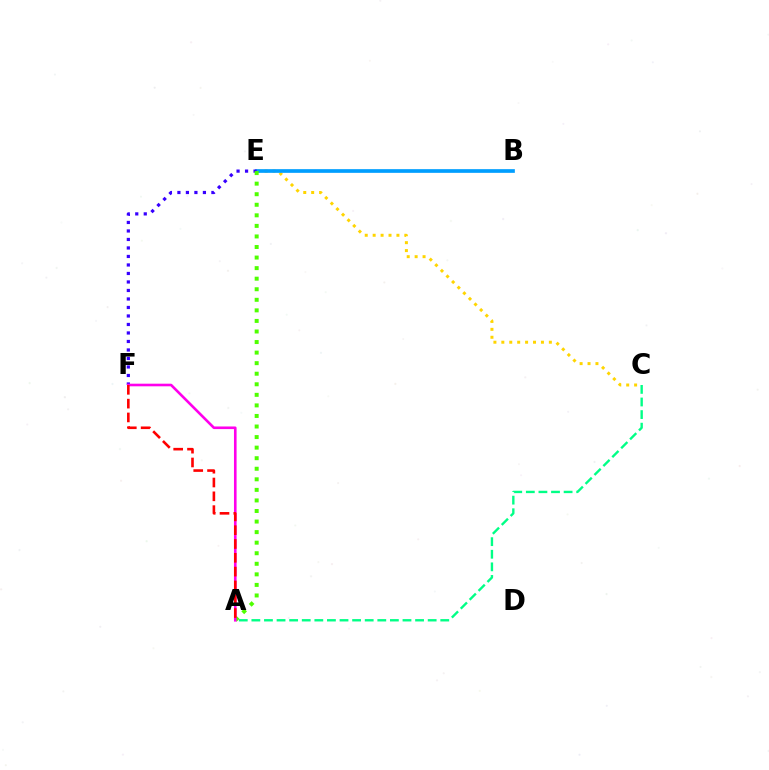{('C', 'E'): [{'color': '#ffd500', 'line_style': 'dotted', 'thickness': 2.15}], ('B', 'E'): [{'color': '#009eff', 'line_style': 'solid', 'thickness': 2.65}], ('E', 'F'): [{'color': '#3700ff', 'line_style': 'dotted', 'thickness': 2.31}], ('A', 'C'): [{'color': '#00ff86', 'line_style': 'dashed', 'thickness': 1.71}], ('A', 'E'): [{'color': '#4fff00', 'line_style': 'dotted', 'thickness': 2.87}], ('A', 'F'): [{'color': '#ff00ed', 'line_style': 'solid', 'thickness': 1.88}, {'color': '#ff0000', 'line_style': 'dashed', 'thickness': 1.88}]}